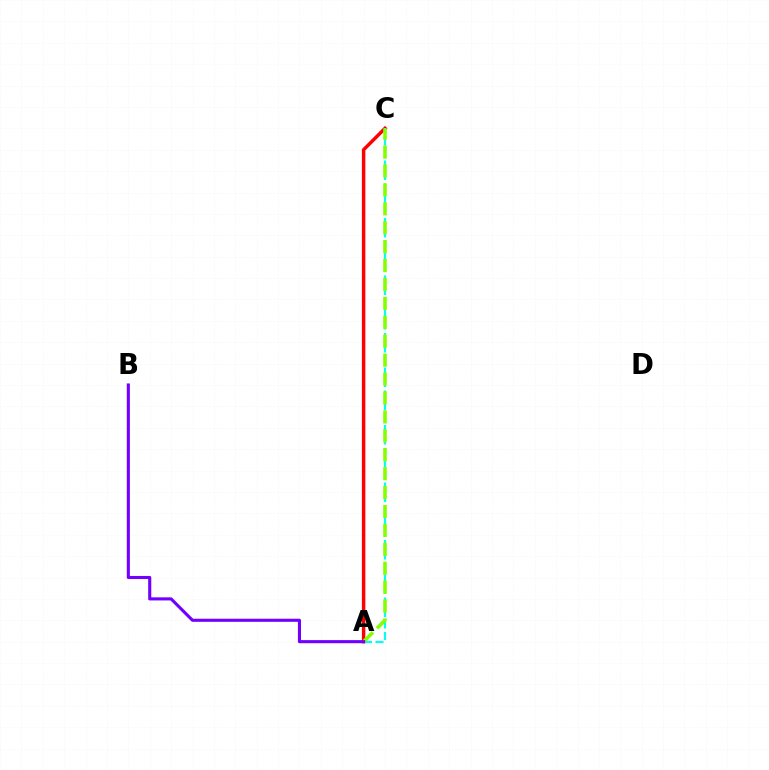{('A', 'C'): [{'color': '#ff0000', 'line_style': 'solid', 'thickness': 2.48}, {'color': '#00fff6', 'line_style': 'dashed', 'thickness': 1.56}, {'color': '#84ff00', 'line_style': 'dashed', 'thickness': 2.57}], ('A', 'B'): [{'color': '#7200ff', 'line_style': 'solid', 'thickness': 2.23}]}